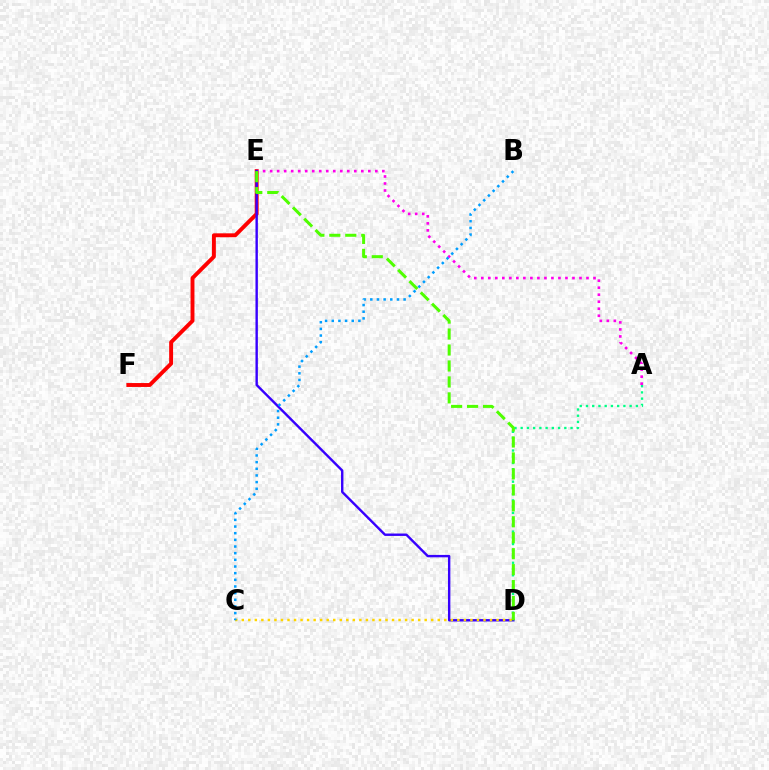{('E', 'F'): [{'color': '#ff0000', 'line_style': 'solid', 'thickness': 2.82}], ('A', 'D'): [{'color': '#00ff86', 'line_style': 'dotted', 'thickness': 1.69}], ('A', 'E'): [{'color': '#ff00ed', 'line_style': 'dotted', 'thickness': 1.91}], ('D', 'E'): [{'color': '#3700ff', 'line_style': 'solid', 'thickness': 1.73}, {'color': '#4fff00', 'line_style': 'dashed', 'thickness': 2.17}], ('C', 'D'): [{'color': '#ffd500', 'line_style': 'dotted', 'thickness': 1.78}], ('B', 'C'): [{'color': '#009eff', 'line_style': 'dotted', 'thickness': 1.81}]}